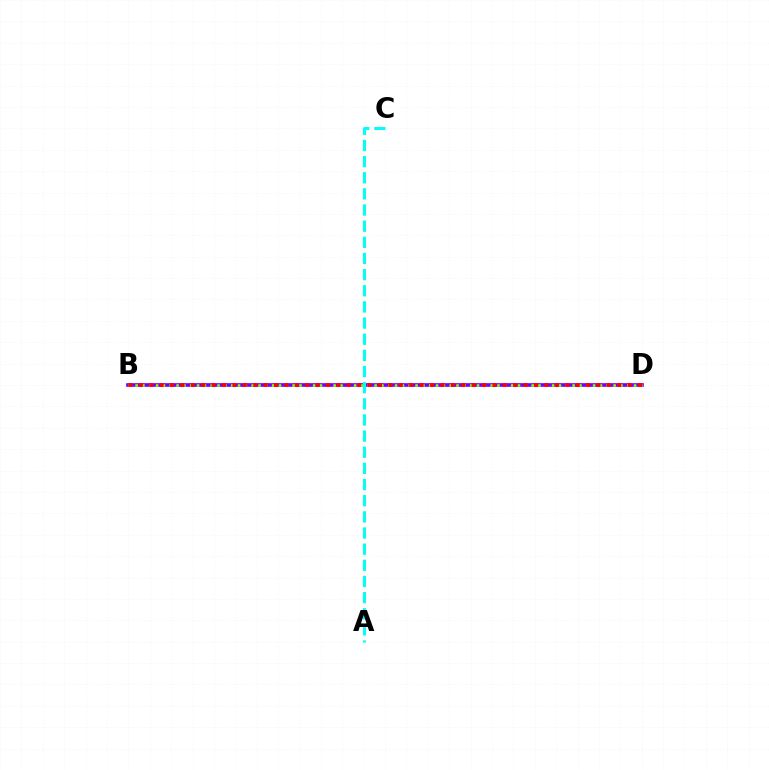{('B', 'D'): [{'color': '#7200ff', 'line_style': 'solid', 'thickness': 2.62}, {'color': '#84ff00', 'line_style': 'dotted', 'thickness': 1.86}, {'color': '#ff0000', 'line_style': 'dotted', 'thickness': 2.83}], ('A', 'C'): [{'color': '#00fff6', 'line_style': 'dashed', 'thickness': 2.19}]}